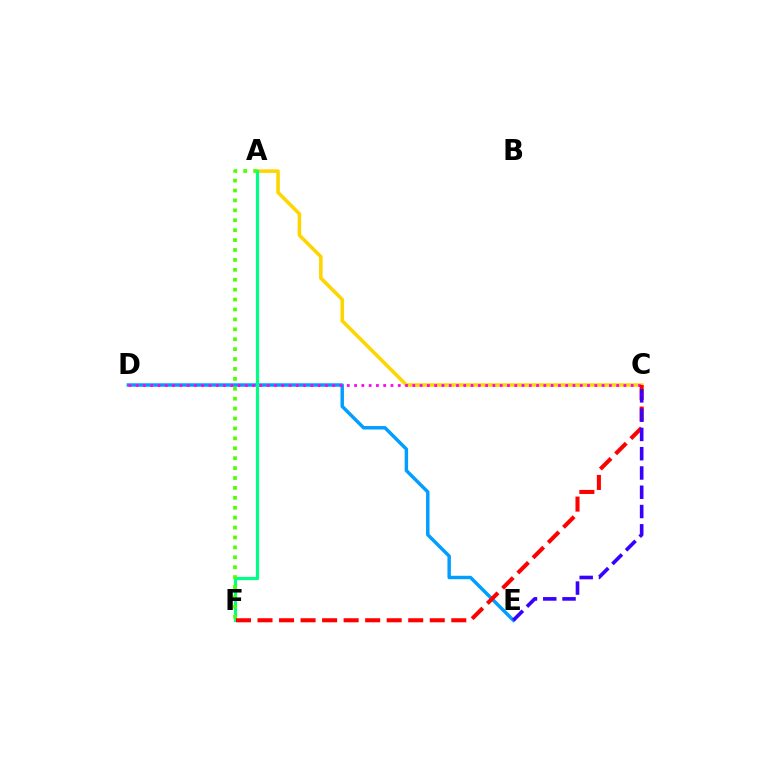{('A', 'C'): [{'color': '#ffd500', 'line_style': 'solid', 'thickness': 2.55}], ('D', 'E'): [{'color': '#009eff', 'line_style': 'solid', 'thickness': 2.48}], ('A', 'F'): [{'color': '#00ff86', 'line_style': 'solid', 'thickness': 2.28}, {'color': '#4fff00', 'line_style': 'dotted', 'thickness': 2.69}], ('C', 'D'): [{'color': '#ff00ed', 'line_style': 'dotted', 'thickness': 1.98}], ('C', 'F'): [{'color': '#ff0000', 'line_style': 'dashed', 'thickness': 2.92}], ('C', 'E'): [{'color': '#3700ff', 'line_style': 'dashed', 'thickness': 2.62}]}